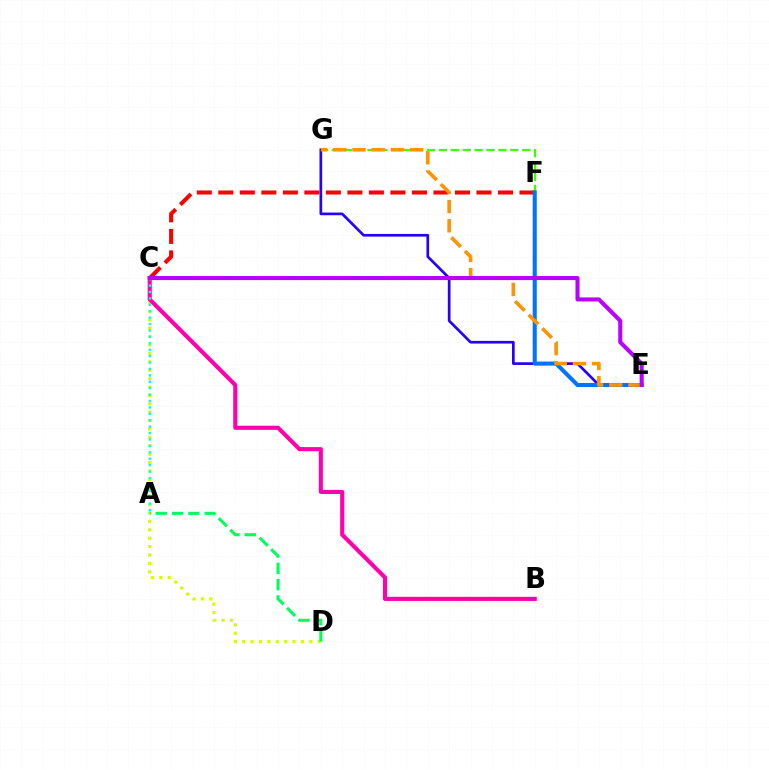{('F', 'G'): [{'color': '#3dff00', 'line_style': 'dashed', 'thickness': 1.62}], ('C', 'F'): [{'color': '#ff0000', 'line_style': 'dashed', 'thickness': 2.92}], ('E', 'G'): [{'color': '#2500ff', 'line_style': 'solid', 'thickness': 1.93}, {'color': '#ff9400', 'line_style': 'dashed', 'thickness': 2.61}], ('C', 'D'): [{'color': '#d1ff00', 'line_style': 'dotted', 'thickness': 2.28}], ('A', 'D'): [{'color': '#00ff5c', 'line_style': 'dashed', 'thickness': 2.22}], ('B', 'C'): [{'color': '#ff00ac', 'line_style': 'solid', 'thickness': 2.96}], ('E', 'F'): [{'color': '#0074ff', 'line_style': 'solid', 'thickness': 2.93}], ('A', 'C'): [{'color': '#00fff6', 'line_style': 'dotted', 'thickness': 1.74}], ('C', 'E'): [{'color': '#b900ff', 'line_style': 'solid', 'thickness': 2.92}]}